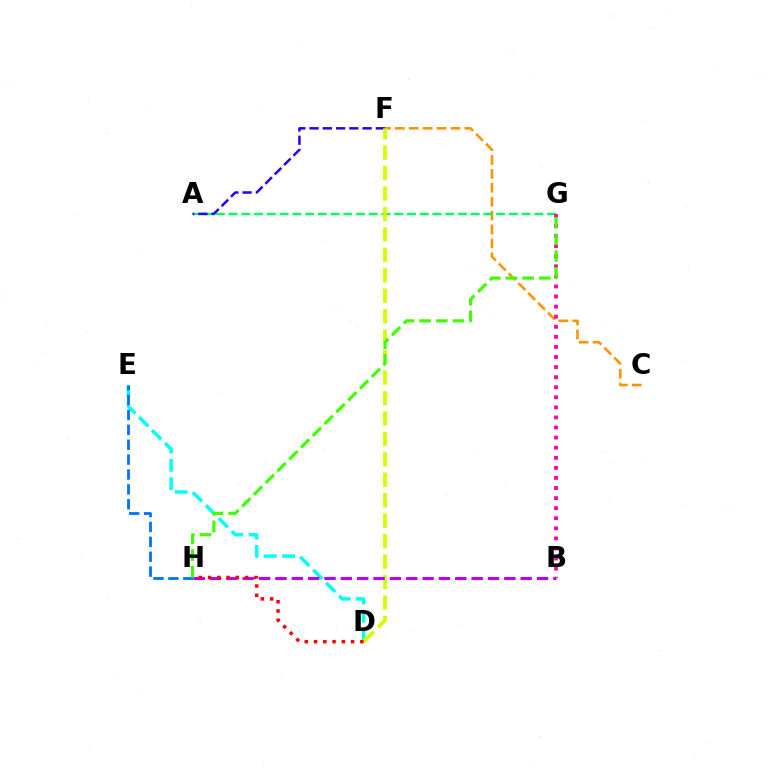{('C', 'F'): [{'color': '#ff9400', 'line_style': 'dashed', 'thickness': 1.89}], ('A', 'G'): [{'color': '#00ff5c', 'line_style': 'dashed', 'thickness': 1.73}], ('A', 'F'): [{'color': '#2500ff', 'line_style': 'dashed', 'thickness': 1.8}], ('D', 'E'): [{'color': '#00fff6', 'line_style': 'dashed', 'thickness': 2.49}], ('D', 'F'): [{'color': '#d1ff00', 'line_style': 'dashed', 'thickness': 2.78}], ('B', 'H'): [{'color': '#b900ff', 'line_style': 'dashed', 'thickness': 2.22}], ('B', 'G'): [{'color': '#ff00ac', 'line_style': 'dotted', 'thickness': 2.74}], ('E', 'H'): [{'color': '#0074ff', 'line_style': 'dashed', 'thickness': 2.02}], ('D', 'H'): [{'color': '#ff0000', 'line_style': 'dotted', 'thickness': 2.52}], ('G', 'H'): [{'color': '#3dff00', 'line_style': 'dashed', 'thickness': 2.26}]}